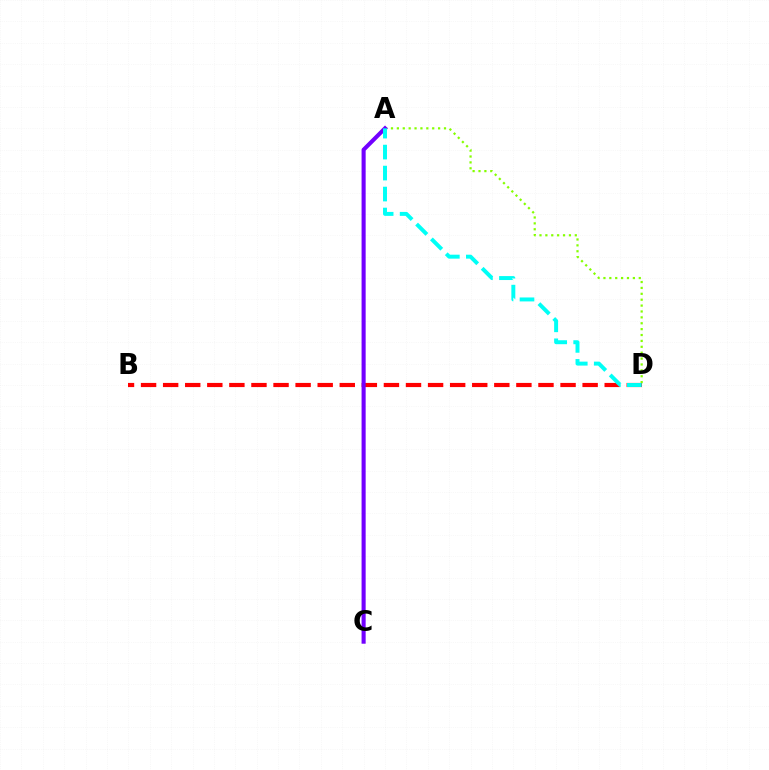{('B', 'D'): [{'color': '#ff0000', 'line_style': 'dashed', 'thickness': 3.0}], ('A', 'D'): [{'color': '#84ff00', 'line_style': 'dotted', 'thickness': 1.6}, {'color': '#00fff6', 'line_style': 'dashed', 'thickness': 2.85}], ('A', 'C'): [{'color': '#7200ff', 'line_style': 'solid', 'thickness': 2.94}]}